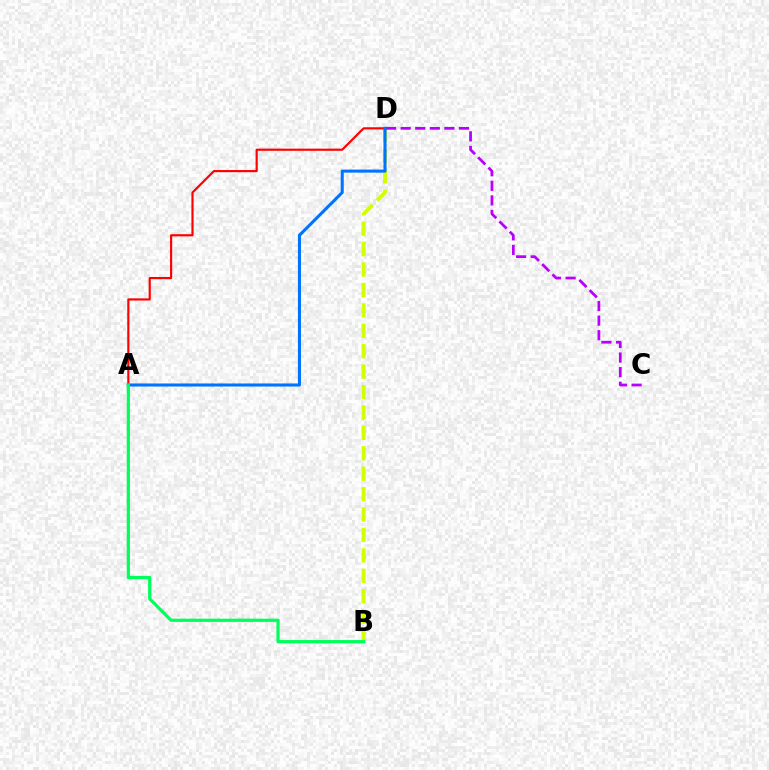{('B', 'D'): [{'color': '#d1ff00', 'line_style': 'dashed', 'thickness': 2.77}], ('C', 'D'): [{'color': '#b900ff', 'line_style': 'dashed', 'thickness': 1.98}], ('A', 'D'): [{'color': '#ff0000', 'line_style': 'solid', 'thickness': 1.56}, {'color': '#0074ff', 'line_style': 'solid', 'thickness': 2.21}], ('A', 'B'): [{'color': '#00ff5c', 'line_style': 'solid', 'thickness': 2.33}]}